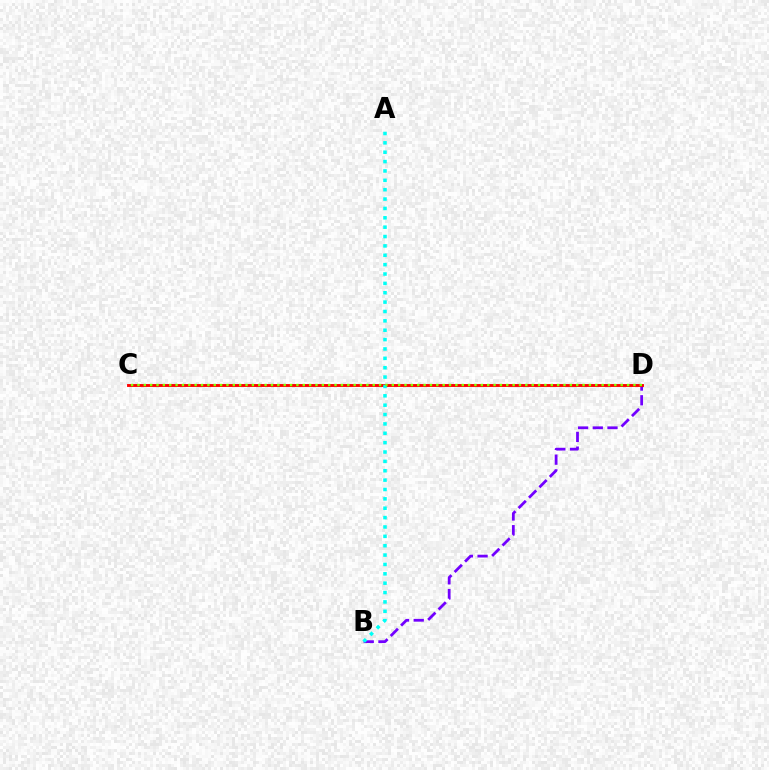{('B', 'D'): [{'color': '#7200ff', 'line_style': 'dashed', 'thickness': 2.0}], ('C', 'D'): [{'color': '#ff0000', 'line_style': 'solid', 'thickness': 2.08}, {'color': '#84ff00', 'line_style': 'dotted', 'thickness': 1.73}], ('A', 'B'): [{'color': '#00fff6', 'line_style': 'dotted', 'thickness': 2.55}]}